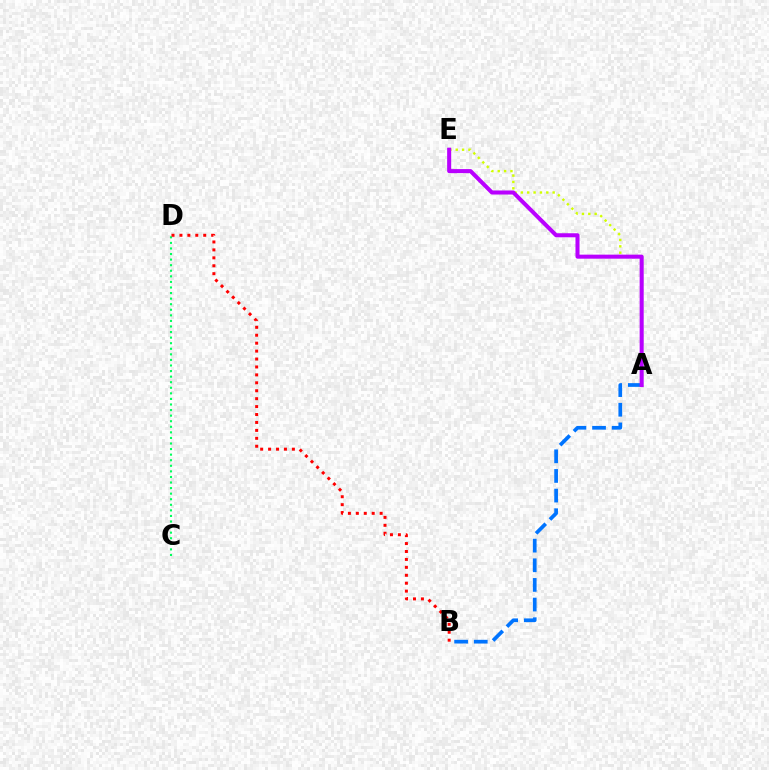{('C', 'D'): [{'color': '#00ff5c', 'line_style': 'dotted', 'thickness': 1.51}], ('A', 'E'): [{'color': '#d1ff00', 'line_style': 'dotted', 'thickness': 1.73}, {'color': '#b900ff', 'line_style': 'solid', 'thickness': 2.91}], ('A', 'B'): [{'color': '#0074ff', 'line_style': 'dashed', 'thickness': 2.67}], ('B', 'D'): [{'color': '#ff0000', 'line_style': 'dotted', 'thickness': 2.15}]}